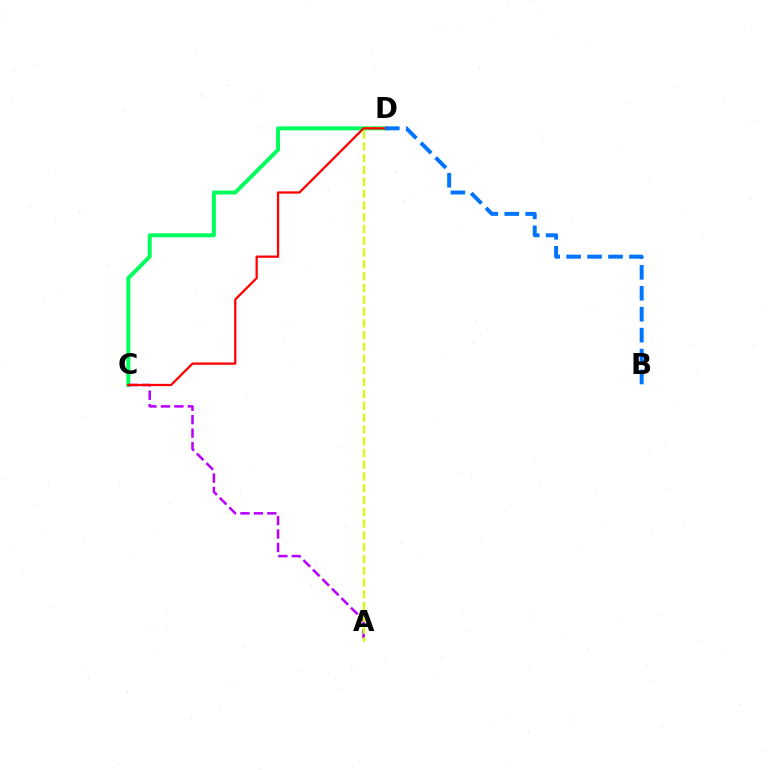{('C', 'D'): [{'color': '#00ff5c', 'line_style': 'solid', 'thickness': 2.85}, {'color': '#ff0000', 'line_style': 'solid', 'thickness': 1.64}], ('A', 'C'): [{'color': '#b900ff', 'line_style': 'dashed', 'thickness': 1.83}], ('A', 'D'): [{'color': '#d1ff00', 'line_style': 'dashed', 'thickness': 1.6}], ('B', 'D'): [{'color': '#0074ff', 'line_style': 'dashed', 'thickness': 2.84}]}